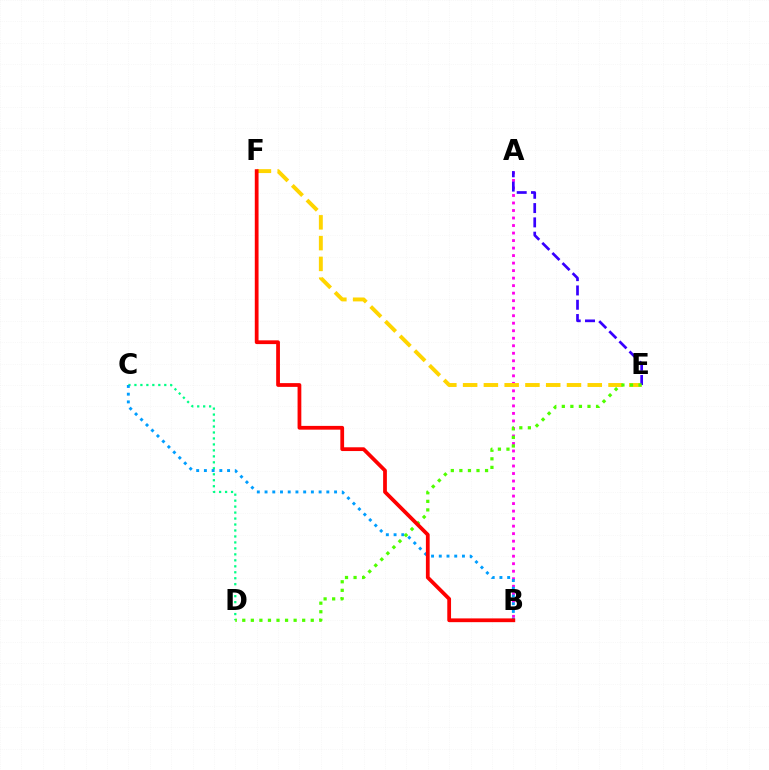{('A', 'B'): [{'color': '#ff00ed', 'line_style': 'dotted', 'thickness': 2.04}], ('C', 'D'): [{'color': '#00ff86', 'line_style': 'dotted', 'thickness': 1.62}], ('E', 'F'): [{'color': '#ffd500', 'line_style': 'dashed', 'thickness': 2.82}], ('A', 'E'): [{'color': '#3700ff', 'line_style': 'dashed', 'thickness': 1.94}], ('B', 'C'): [{'color': '#009eff', 'line_style': 'dotted', 'thickness': 2.1}], ('D', 'E'): [{'color': '#4fff00', 'line_style': 'dotted', 'thickness': 2.33}], ('B', 'F'): [{'color': '#ff0000', 'line_style': 'solid', 'thickness': 2.71}]}